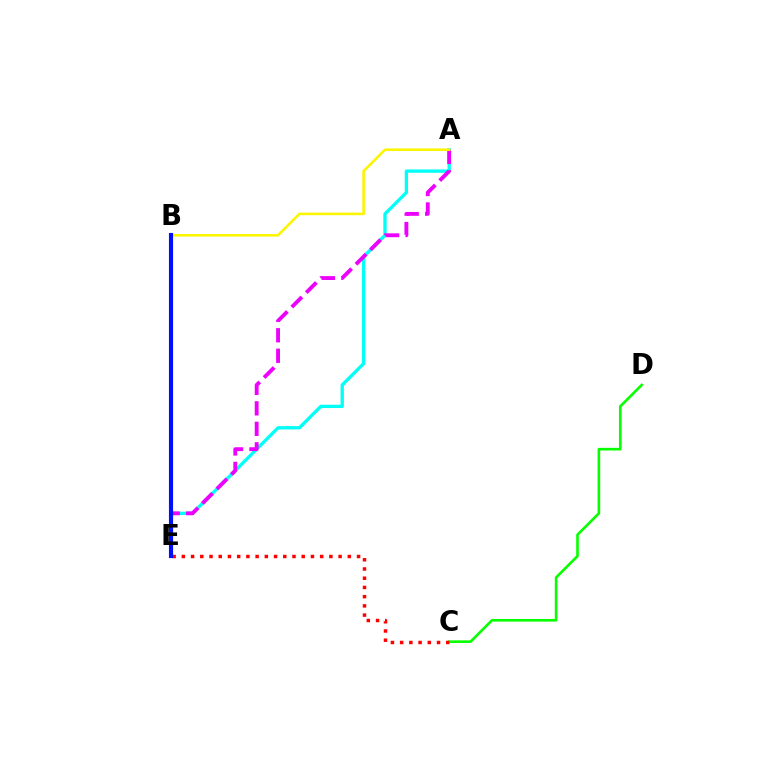{('C', 'D'): [{'color': '#08ff00', 'line_style': 'solid', 'thickness': 1.89}], ('A', 'E'): [{'color': '#00fff6', 'line_style': 'solid', 'thickness': 2.38}, {'color': '#ee00ff', 'line_style': 'dashed', 'thickness': 2.78}], ('A', 'B'): [{'color': '#fcf500', 'line_style': 'solid', 'thickness': 1.86}], ('C', 'E'): [{'color': '#ff0000', 'line_style': 'dotted', 'thickness': 2.51}], ('B', 'E'): [{'color': '#0010ff', 'line_style': 'solid', 'thickness': 2.98}]}